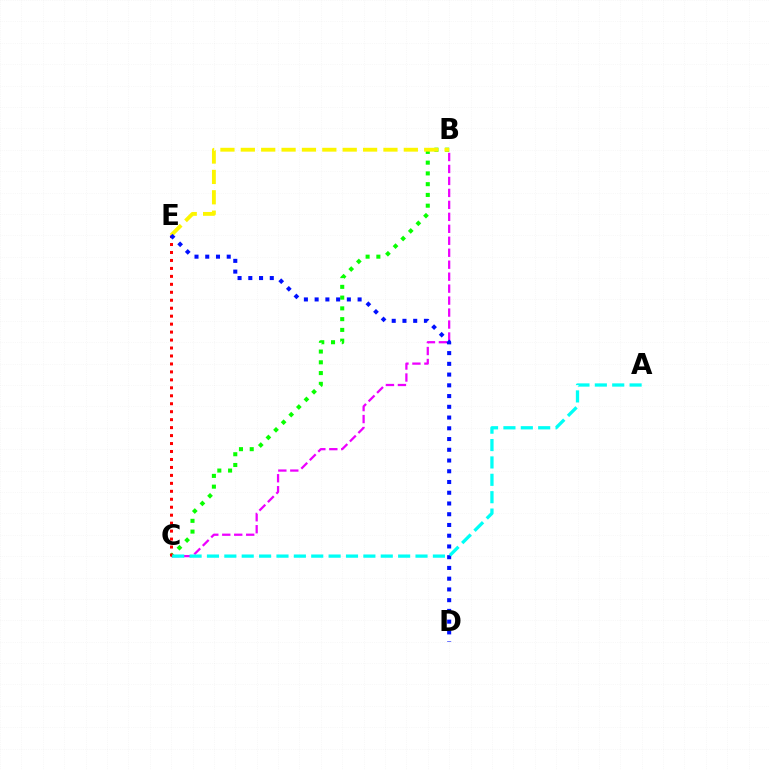{('B', 'C'): [{'color': '#ee00ff', 'line_style': 'dashed', 'thickness': 1.63}, {'color': '#08ff00', 'line_style': 'dotted', 'thickness': 2.92}], ('B', 'E'): [{'color': '#fcf500', 'line_style': 'dashed', 'thickness': 2.77}], ('C', 'E'): [{'color': '#ff0000', 'line_style': 'dotted', 'thickness': 2.16}], ('D', 'E'): [{'color': '#0010ff', 'line_style': 'dotted', 'thickness': 2.92}], ('A', 'C'): [{'color': '#00fff6', 'line_style': 'dashed', 'thickness': 2.36}]}